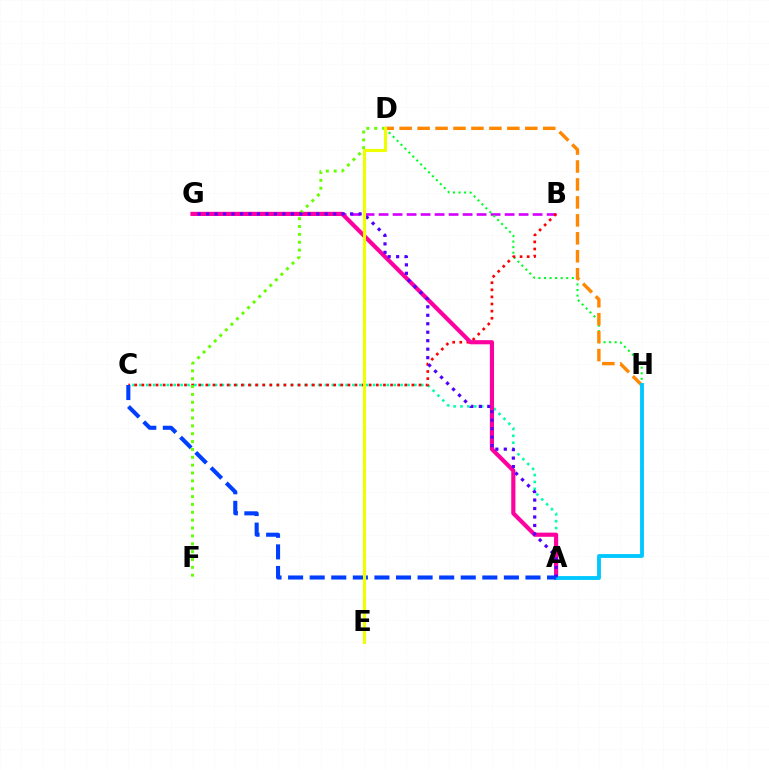{('B', 'G'): [{'color': '#d600ff', 'line_style': 'dashed', 'thickness': 1.9}], ('D', 'H'): [{'color': '#00ff27', 'line_style': 'dotted', 'thickness': 1.51}, {'color': '#ff8800', 'line_style': 'dashed', 'thickness': 2.44}], ('A', 'C'): [{'color': '#00ffaf', 'line_style': 'dotted', 'thickness': 1.87}, {'color': '#003fff', 'line_style': 'dashed', 'thickness': 2.93}], ('B', 'C'): [{'color': '#ff0000', 'line_style': 'dotted', 'thickness': 1.93}], ('A', 'G'): [{'color': '#ff00a0', 'line_style': 'solid', 'thickness': 2.99}, {'color': '#4f00ff', 'line_style': 'dotted', 'thickness': 2.3}], ('A', 'H'): [{'color': '#00c7ff', 'line_style': 'solid', 'thickness': 2.77}], ('D', 'F'): [{'color': '#66ff00', 'line_style': 'dotted', 'thickness': 2.14}], ('D', 'E'): [{'color': '#eeff00', 'line_style': 'solid', 'thickness': 2.24}]}